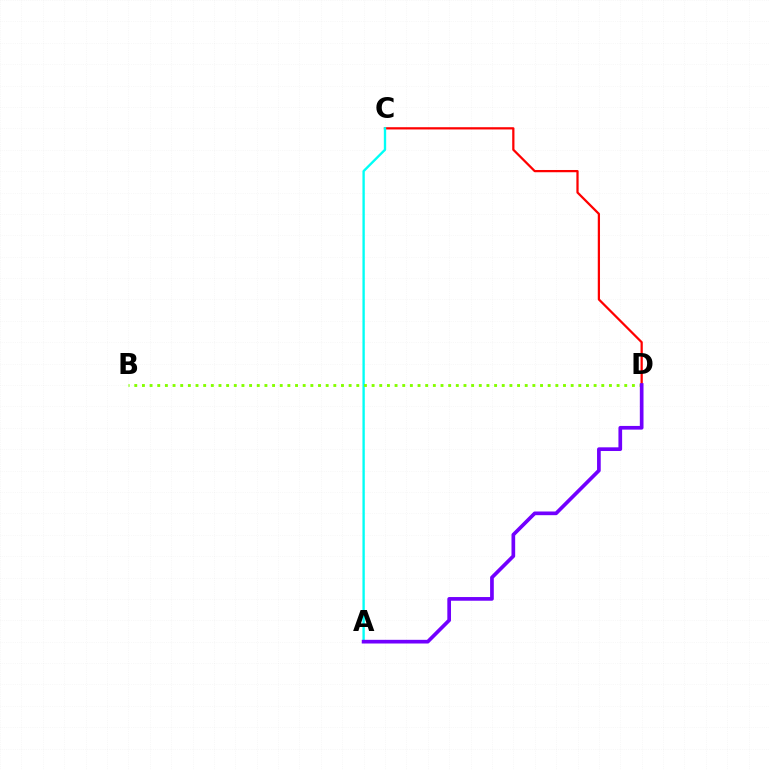{('C', 'D'): [{'color': '#ff0000', 'line_style': 'solid', 'thickness': 1.62}], ('A', 'C'): [{'color': '#00fff6', 'line_style': 'solid', 'thickness': 1.69}], ('B', 'D'): [{'color': '#84ff00', 'line_style': 'dotted', 'thickness': 2.08}], ('A', 'D'): [{'color': '#7200ff', 'line_style': 'solid', 'thickness': 2.65}]}